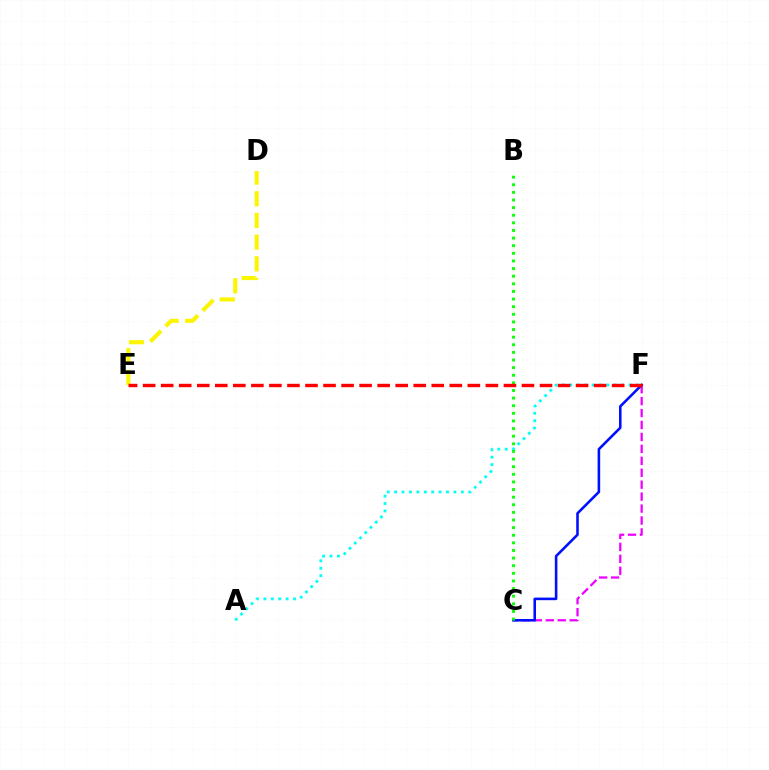{('C', 'F'): [{'color': '#ee00ff', 'line_style': 'dashed', 'thickness': 1.62}, {'color': '#0010ff', 'line_style': 'solid', 'thickness': 1.86}], ('D', 'E'): [{'color': '#fcf500', 'line_style': 'dashed', 'thickness': 2.95}], ('A', 'F'): [{'color': '#00fff6', 'line_style': 'dotted', 'thickness': 2.01}], ('B', 'C'): [{'color': '#08ff00', 'line_style': 'dotted', 'thickness': 2.07}], ('E', 'F'): [{'color': '#ff0000', 'line_style': 'dashed', 'thickness': 2.45}]}